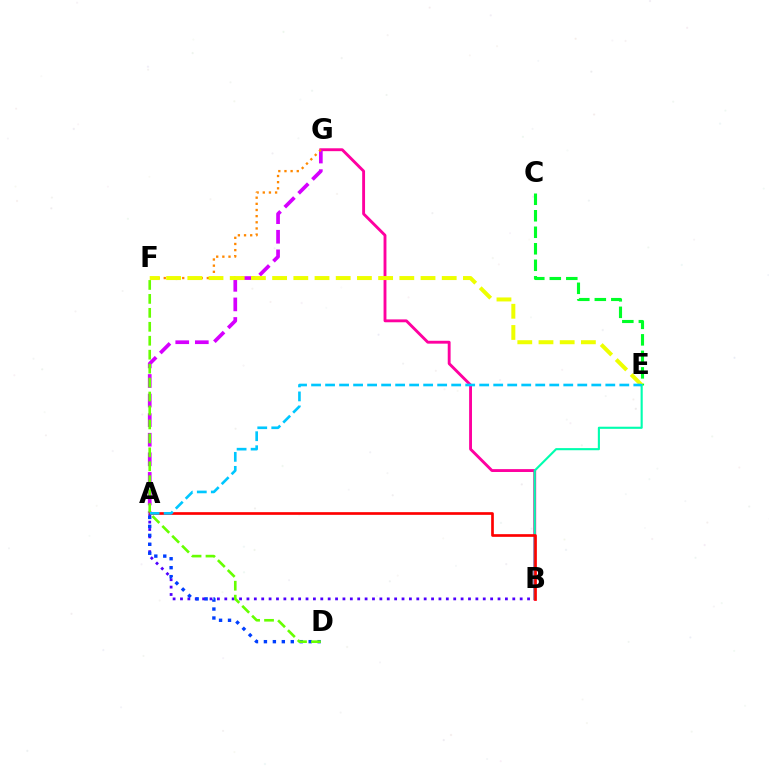{('A', 'B'): [{'color': '#4f00ff', 'line_style': 'dotted', 'thickness': 2.01}, {'color': '#ff0000', 'line_style': 'solid', 'thickness': 1.93}], ('A', 'D'): [{'color': '#003fff', 'line_style': 'dotted', 'thickness': 2.43}], ('B', 'G'): [{'color': '#ff00a0', 'line_style': 'solid', 'thickness': 2.07}], ('A', 'G'): [{'color': '#d600ff', 'line_style': 'dashed', 'thickness': 2.66}], ('F', 'G'): [{'color': '#ff8800', 'line_style': 'dotted', 'thickness': 1.67}], ('C', 'E'): [{'color': '#00ff27', 'line_style': 'dashed', 'thickness': 2.24}], ('E', 'F'): [{'color': '#eeff00', 'line_style': 'dashed', 'thickness': 2.88}], ('B', 'E'): [{'color': '#00ffaf', 'line_style': 'solid', 'thickness': 1.53}], ('D', 'F'): [{'color': '#66ff00', 'line_style': 'dashed', 'thickness': 1.89}], ('A', 'E'): [{'color': '#00c7ff', 'line_style': 'dashed', 'thickness': 1.9}]}